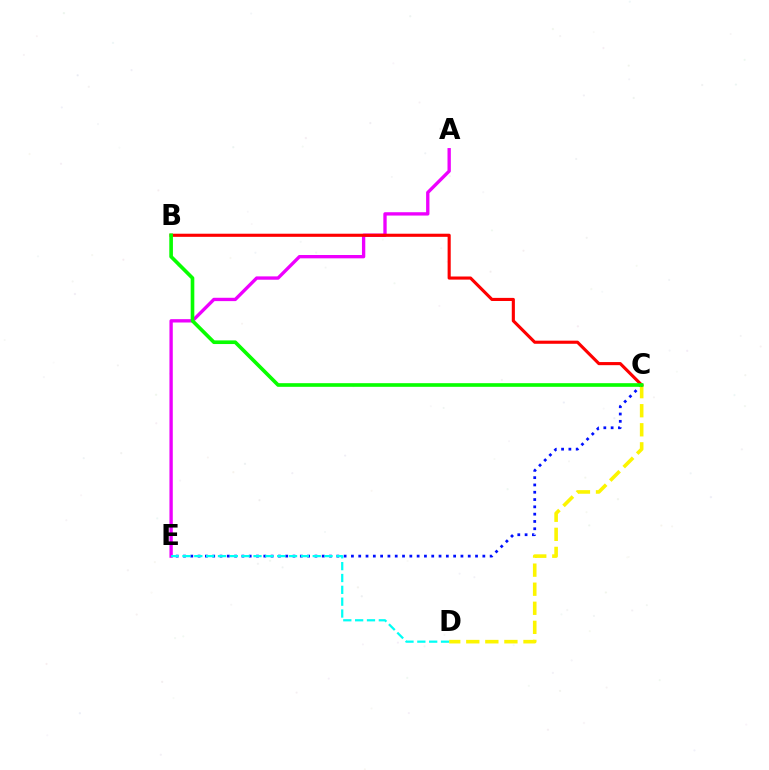{('C', 'E'): [{'color': '#0010ff', 'line_style': 'dotted', 'thickness': 1.98}], ('C', 'D'): [{'color': '#fcf500', 'line_style': 'dashed', 'thickness': 2.59}], ('A', 'E'): [{'color': '#ee00ff', 'line_style': 'solid', 'thickness': 2.4}], ('D', 'E'): [{'color': '#00fff6', 'line_style': 'dashed', 'thickness': 1.61}], ('B', 'C'): [{'color': '#ff0000', 'line_style': 'solid', 'thickness': 2.24}, {'color': '#08ff00', 'line_style': 'solid', 'thickness': 2.62}]}